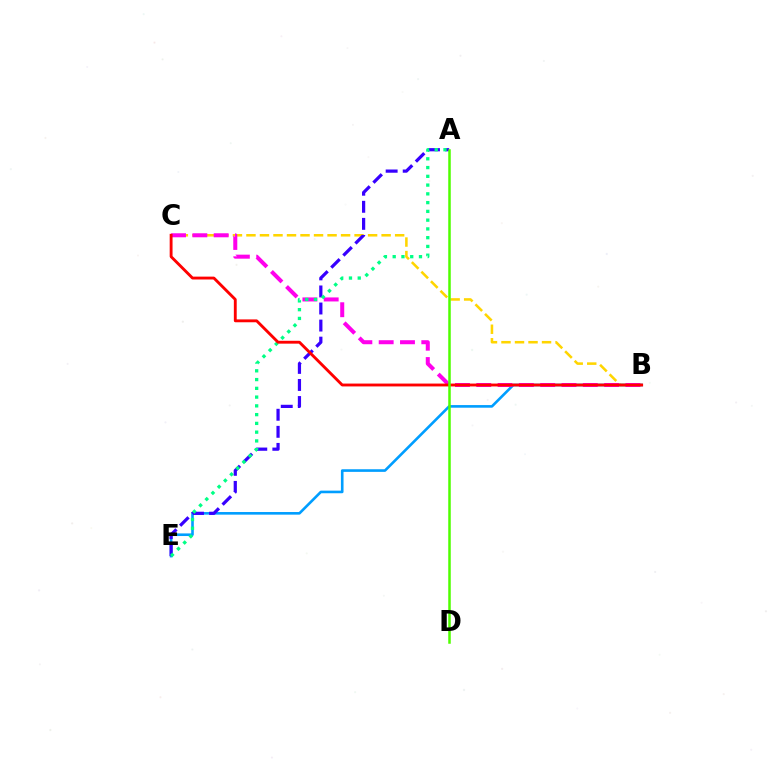{('B', 'C'): [{'color': '#ffd500', 'line_style': 'dashed', 'thickness': 1.84}, {'color': '#ff00ed', 'line_style': 'dashed', 'thickness': 2.89}, {'color': '#ff0000', 'line_style': 'solid', 'thickness': 2.06}], ('B', 'E'): [{'color': '#009eff', 'line_style': 'solid', 'thickness': 1.89}], ('A', 'E'): [{'color': '#3700ff', 'line_style': 'dashed', 'thickness': 2.32}, {'color': '#00ff86', 'line_style': 'dotted', 'thickness': 2.38}], ('A', 'D'): [{'color': '#4fff00', 'line_style': 'solid', 'thickness': 1.81}]}